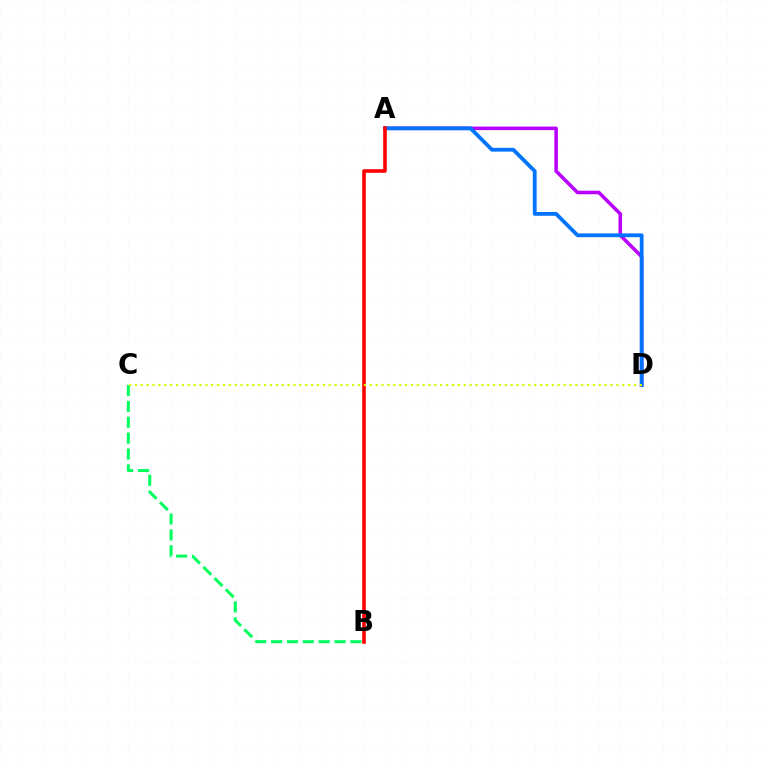{('A', 'D'): [{'color': '#b900ff', 'line_style': 'solid', 'thickness': 2.54}, {'color': '#0074ff', 'line_style': 'solid', 'thickness': 2.73}], ('B', 'C'): [{'color': '#00ff5c', 'line_style': 'dashed', 'thickness': 2.16}], ('A', 'B'): [{'color': '#ff0000', 'line_style': 'solid', 'thickness': 2.58}], ('C', 'D'): [{'color': '#d1ff00', 'line_style': 'dotted', 'thickness': 1.6}]}